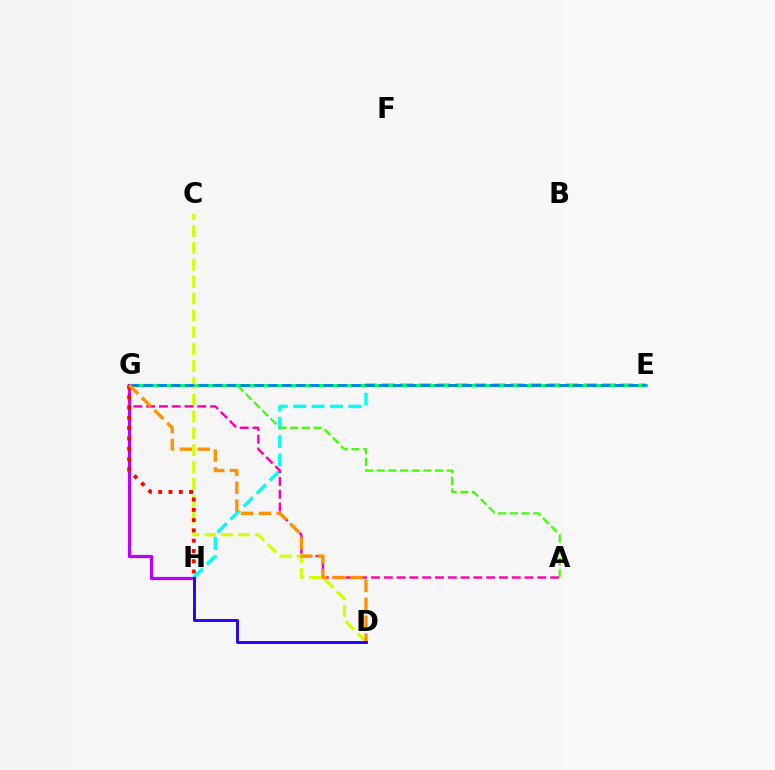{('E', 'H'): [{'color': '#00fff6', 'line_style': 'dashed', 'thickness': 2.49}], ('A', 'G'): [{'color': '#3dff00', 'line_style': 'dashed', 'thickness': 1.59}, {'color': '#ff00ac', 'line_style': 'dashed', 'thickness': 1.74}], ('E', 'G'): [{'color': '#00ff5c', 'line_style': 'solid', 'thickness': 2.18}, {'color': '#0074ff', 'line_style': 'dashed', 'thickness': 1.88}], ('G', 'H'): [{'color': '#b900ff', 'line_style': 'solid', 'thickness': 2.31}, {'color': '#ff0000', 'line_style': 'dotted', 'thickness': 2.8}], ('C', 'D'): [{'color': '#d1ff00', 'line_style': 'dashed', 'thickness': 2.29}], ('D', 'G'): [{'color': '#ff9400', 'line_style': 'dashed', 'thickness': 2.43}], ('D', 'H'): [{'color': '#2500ff', 'line_style': 'solid', 'thickness': 2.11}]}